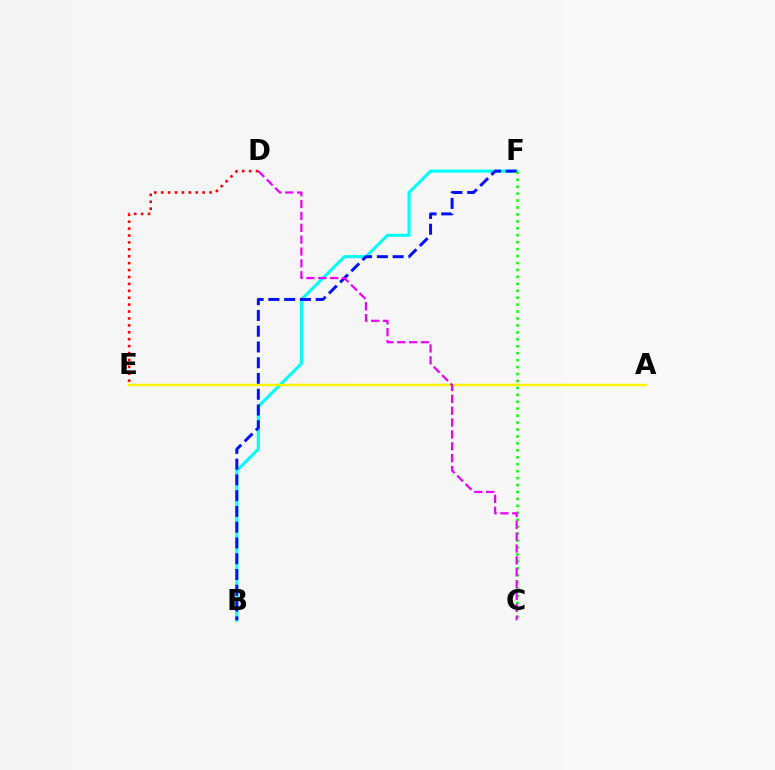{('B', 'F'): [{'color': '#00fff6', 'line_style': 'solid', 'thickness': 2.21}, {'color': '#0010ff', 'line_style': 'dashed', 'thickness': 2.14}], ('A', 'E'): [{'color': '#fcf500', 'line_style': 'solid', 'thickness': 1.8}], ('C', 'F'): [{'color': '#08ff00', 'line_style': 'dotted', 'thickness': 1.89}], ('C', 'D'): [{'color': '#ee00ff', 'line_style': 'dashed', 'thickness': 1.61}], ('D', 'E'): [{'color': '#ff0000', 'line_style': 'dotted', 'thickness': 1.88}]}